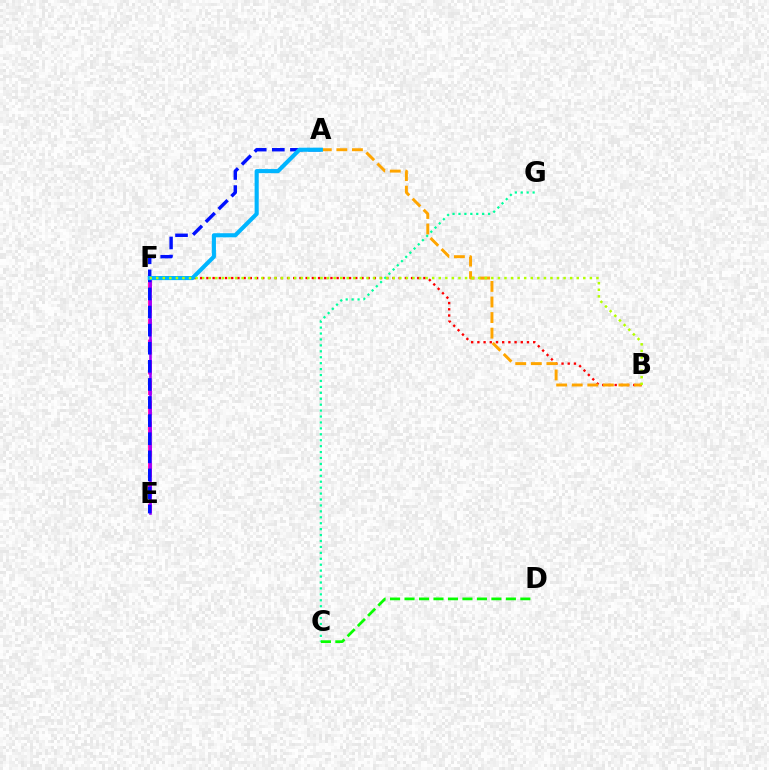{('E', 'F'): [{'color': '#ff00bd', 'line_style': 'dashed', 'thickness': 2.79}, {'color': '#9b00ff', 'line_style': 'solid', 'thickness': 1.88}], ('B', 'F'): [{'color': '#ff0000', 'line_style': 'dotted', 'thickness': 1.68}, {'color': '#b3ff00', 'line_style': 'dotted', 'thickness': 1.79}], ('A', 'E'): [{'color': '#0010ff', 'line_style': 'dashed', 'thickness': 2.46}], ('A', 'B'): [{'color': '#ffa500', 'line_style': 'dashed', 'thickness': 2.12}], ('A', 'F'): [{'color': '#00b5ff', 'line_style': 'solid', 'thickness': 2.96}], ('C', 'G'): [{'color': '#00ff9d', 'line_style': 'dotted', 'thickness': 1.61}], ('C', 'D'): [{'color': '#08ff00', 'line_style': 'dashed', 'thickness': 1.97}]}